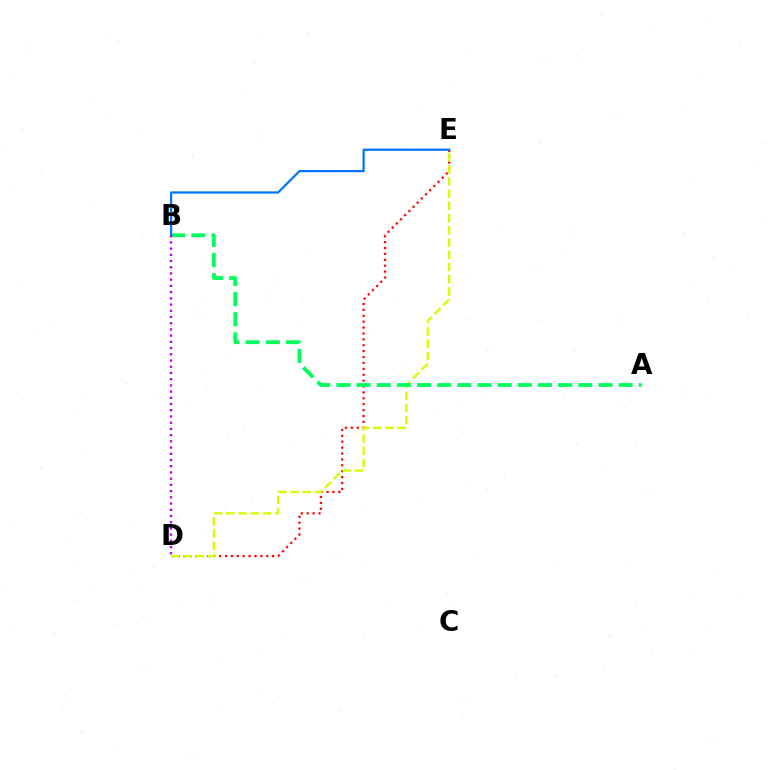{('D', 'E'): [{'color': '#ff0000', 'line_style': 'dotted', 'thickness': 1.6}, {'color': '#d1ff00', 'line_style': 'dashed', 'thickness': 1.66}], ('A', 'B'): [{'color': '#00ff5c', 'line_style': 'dashed', 'thickness': 2.74}], ('B', 'E'): [{'color': '#0074ff', 'line_style': 'solid', 'thickness': 1.6}], ('B', 'D'): [{'color': '#b900ff', 'line_style': 'dotted', 'thickness': 1.69}]}